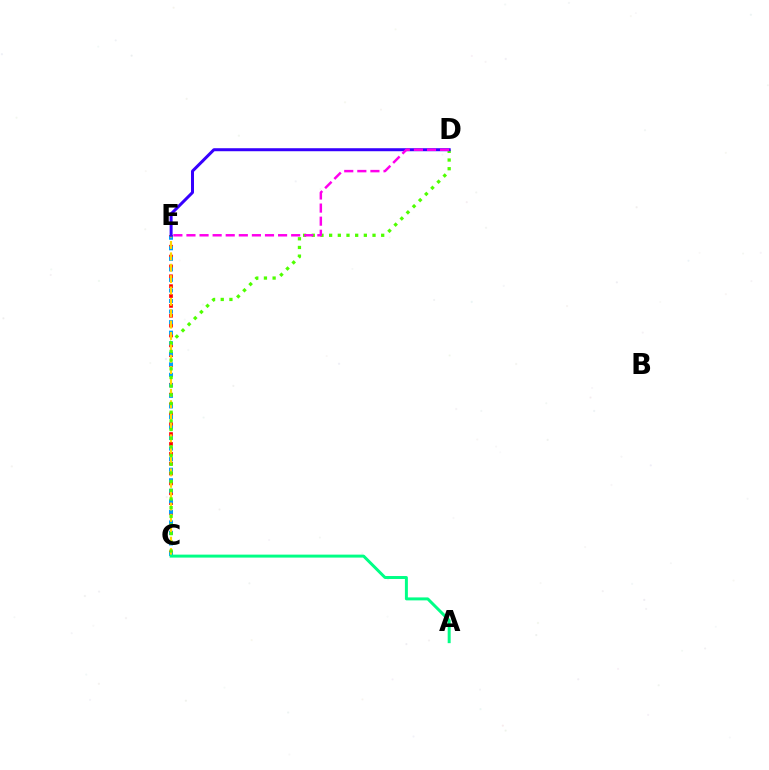{('C', 'E'): [{'color': '#ff0000', 'line_style': 'dotted', 'thickness': 2.68}, {'color': '#009eff', 'line_style': 'dotted', 'thickness': 2.86}, {'color': '#ffd500', 'line_style': 'dashed', 'thickness': 1.54}], ('C', 'D'): [{'color': '#4fff00', 'line_style': 'dotted', 'thickness': 2.36}], ('D', 'E'): [{'color': '#3700ff', 'line_style': 'solid', 'thickness': 2.16}, {'color': '#ff00ed', 'line_style': 'dashed', 'thickness': 1.78}], ('A', 'C'): [{'color': '#00ff86', 'line_style': 'solid', 'thickness': 2.14}]}